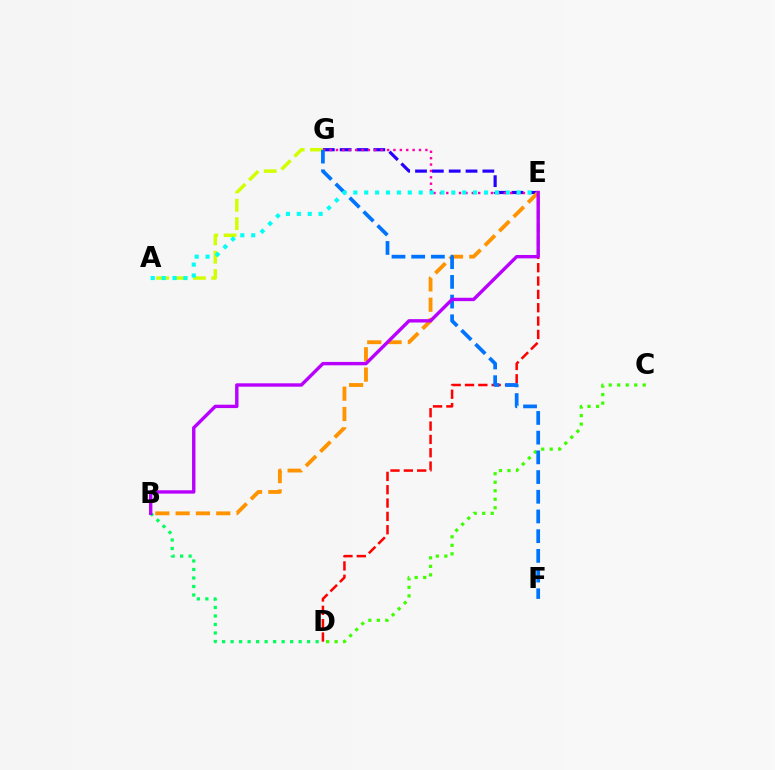{('E', 'G'): [{'color': '#2500ff', 'line_style': 'dashed', 'thickness': 2.29}, {'color': '#ff00ac', 'line_style': 'dotted', 'thickness': 1.74}], ('C', 'D'): [{'color': '#3dff00', 'line_style': 'dotted', 'thickness': 2.31}], ('B', 'E'): [{'color': '#ff9400', 'line_style': 'dashed', 'thickness': 2.76}, {'color': '#b900ff', 'line_style': 'solid', 'thickness': 2.43}], ('B', 'D'): [{'color': '#00ff5c', 'line_style': 'dotted', 'thickness': 2.31}], ('D', 'E'): [{'color': '#ff0000', 'line_style': 'dashed', 'thickness': 1.81}], ('A', 'G'): [{'color': '#d1ff00', 'line_style': 'dashed', 'thickness': 2.49}], ('F', 'G'): [{'color': '#0074ff', 'line_style': 'dashed', 'thickness': 2.68}], ('A', 'E'): [{'color': '#00fff6', 'line_style': 'dotted', 'thickness': 2.96}]}